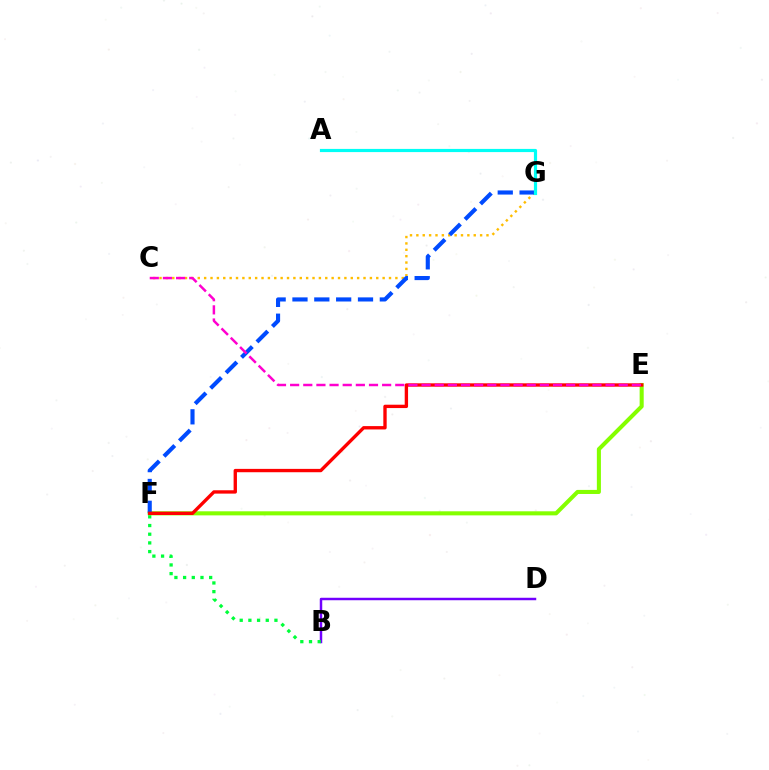{('E', 'F'): [{'color': '#84ff00', 'line_style': 'solid', 'thickness': 2.93}, {'color': '#ff0000', 'line_style': 'solid', 'thickness': 2.41}], ('C', 'G'): [{'color': '#ffbd00', 'line_style': 'dotted', 'thickness': 1.73}], ('B', 'D'): [{'color': '#7200ff', 'line_style': 'solid', 'thickness': 1.78}], ('F', 'G'): [{'color': '#004bff', 'line_style': 'dashed', 'thickness': 2.97}], ('B', 'F'): [{'color': '#00ff39', 'line_style': 'dotted', 'thickness': 2.36}], ('A', 'G'): [{'color': '#00fff6', 'line_style': 'solid', 'thickness': 2.29}], ('C', 'E'): [{'color': '#ff00cf', 'line_style': 'dashed', 'thickness': 1.79}]}